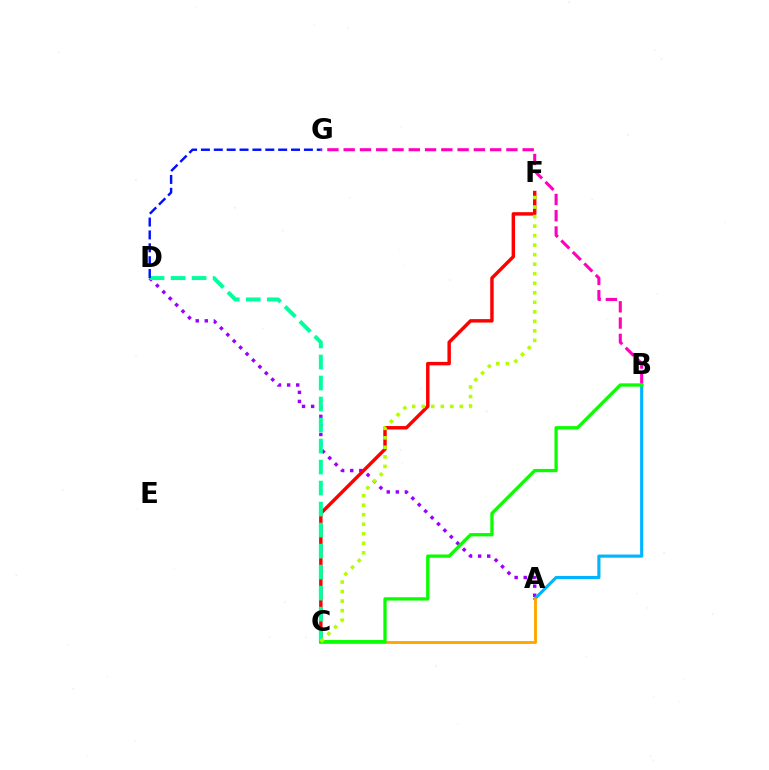{('A', 'D'): [{'color': '#9b00ff', 'line_style': 'dotted', 'thickness': 2.47}], ('B', 'G'): [{'color': '#ff00bd', 'line_style': 'dashed', 'thickness': 2.21}], ('A', 'B'): [{'color': '#00b5ff', 'line_style': 'solid', 'thickness': 2.25}], ('C', 'F'): [{'color': '#ff0000', 'line_style': 'solid', 'thickness': 2.48}, {'color': '#b3ff00', 'line_style': 'dotted', 'thickness': 2.59}], ('A', 'C'): [{'color': '#ffa500', 'line_style': 'solid', 'thickness': 2.08}], ('C', 'D'): [{'color': '#00ff9d', 'line_style': 'dashed', 'thickness': 2.85}], ('B', 'C'): [{'color': '#08ff00', 'line_style': 'solid', 'thickness': 2.37}], ('D', 'G'): [{'color': '#0010ff', 'line_style': 'dashed', 'thickness': 1.75}]}